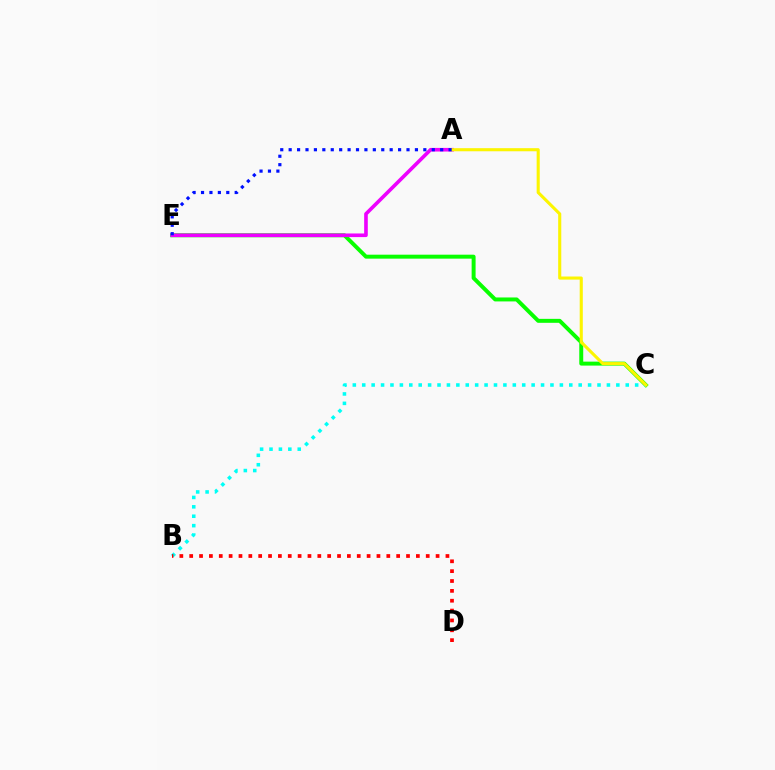{('C', 'E'): [{'color': '#08ff00', 'line_style': 'solid', 'thickness': 2.85}], ('B', 'C'): [{'color': '#00fff6', 'line_style': 'dotted', 'thickness': 2.56}], ('A', 'E'): [{'color': '#ee00ff', 'line_style': 'solid', 'thickness': 2.61}, {'color': '#0010ff', 'line_style': 'dotted', 'thickness': 2.29}], ('A', 'C'): [{'color': '#fcf500', 'line_style': 'solid', 'thickness': 2.23}], ('B', 'D'): [{'color': '#ff0000', 'line_style': 'dotted', 'thickness': 2.68}]}